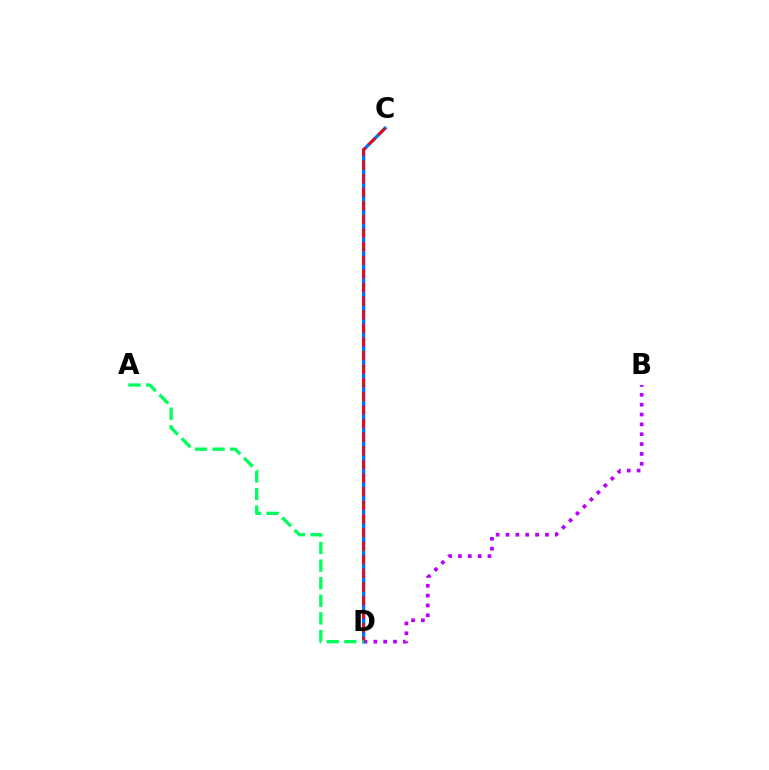{('C', 'D'): [{'color': '#d1ff00', 'line_style': 'dashed', 'thickness': 1.9}, {'color': '#0074ff', 'line_style': 'solid', 'thickness': 2.44}, {'color': '#ff0000', 'line_style': 'dashed', 'thickness': 1.85}], ('B', 'D'): [{'color': '#b900ff', 'line_style': 'dotted', 'thickness': 2.68}], ('A', 'D'): [{'color': '#00ff5c', 'line_style': 'dashed', 'thickness': 2.39}]}